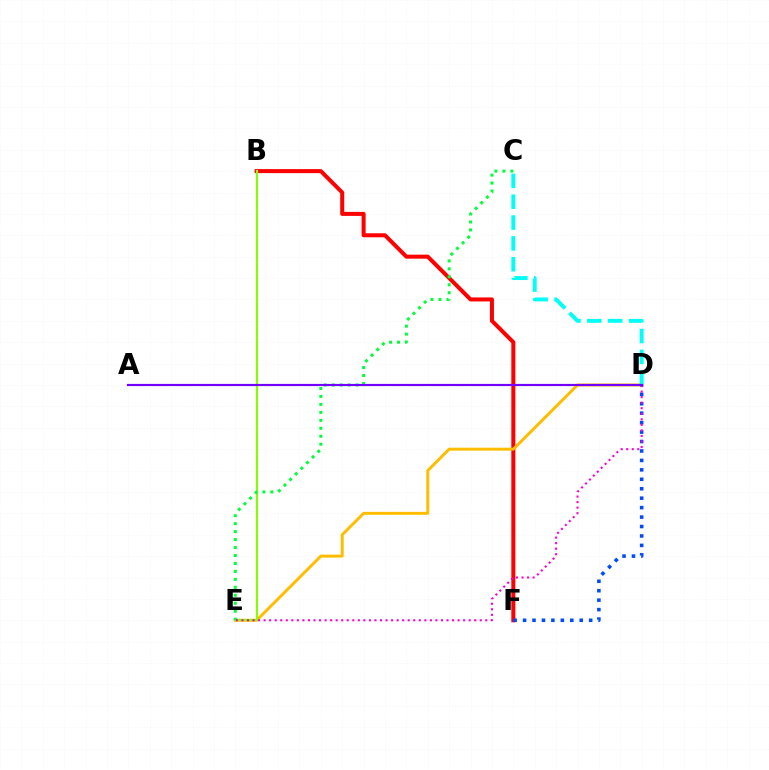{('B', 'F'): [{'color': '#ff0000', 'line_style': 'solid', 'thickness': 2.89}], ('D', 'E'): [{'color': '#ffbd00', 'line_style': 'solid', 'thickness': 2.12}, {'color': '#ff00cf', 'line_style': 'dotted', 'thickness': 1.51}], ('B', 'E'): [{'color': '#84ff00', 'line_style': 'solid', 'thickness': 1.54}], ('D', 'F'): [{'color': '#004bff', 'line_style': 'dotted', 'thickness': 2.57}], ('C', 'E'): [{'color': '#00ff39', 'line_style': 'dotted', 'thickness': 2.16}], ('C', 'D'): [{'color': '#00fff6', 'line_style': 'dashed', 'thickness': 2.83}], ('A', 'D'): [{'color': '#7200ff', 'line_style': 'solid', 'thickness': 1.58}]}